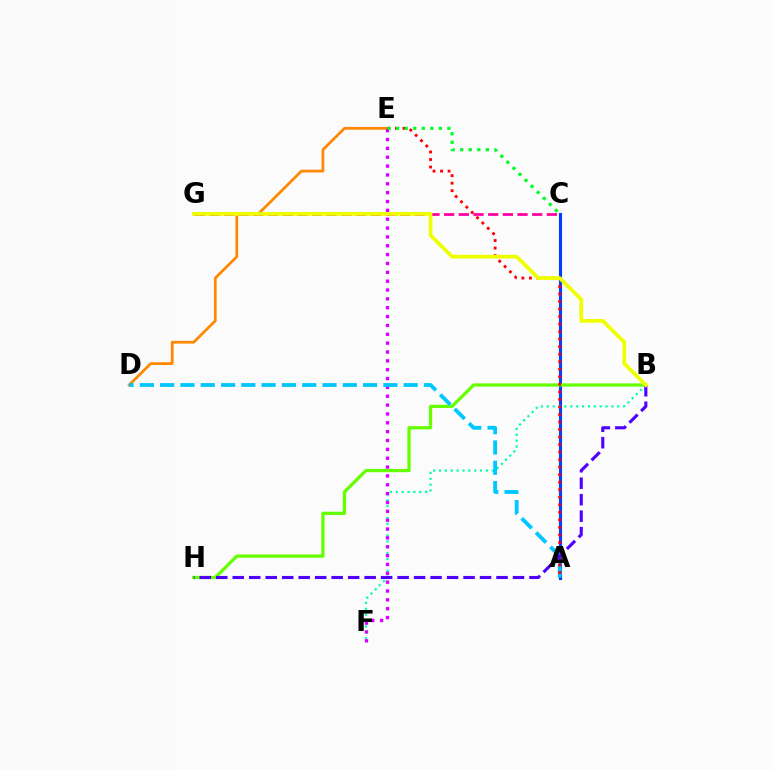{('D', 'E'): [{'color': '#ff8800', 'line_style': 'solid', 'thickness': 1.97}], ('A', 'C'): [{'color': '#003fff', 'line_style': 'solid', 'thickness': 2.23}], ('B', 'H'): [{'color': '#66ff00', 'line_style': 'solid', 'thickness': 2.34}, {'color': '#4f00ff', 'line_style': 'dashed', 'thickness': 2.24}], ('B', 'F'): [{'color': '#00ffaf', 'line_style': 'dotted', 'thickness': 1.6}], ('E', 'F'): [{'color': '#d600ff', 'line_style': 'dotted', 'thickness': 2.41}], ('A', 'D'): [{'color': '#00c7ff', 'line_style': 'dashed', 'thickness': 2.76}], ('A', 'E'): [{'color': '#ff0000', 'line_style': 'dotted', 'thickness': 2.05}], ('C', 'E'): [{'color': '#00ff27', 'line_style': 'dotted', 'thickness': 2.32}], ('C', 'G'): [{'color': '#ff00a0', 'line_style': 'dashed', 'thickness': 1.99}], ('B', 'G'): [{'color': '#eeff00', 'line_style': 'solid', 'thickness': 2.69}]}